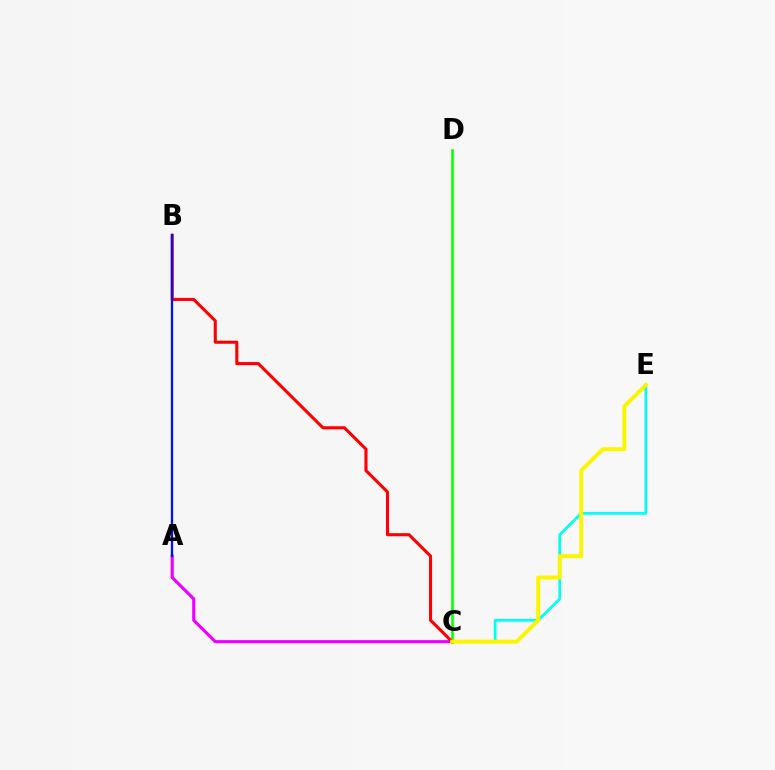{('C', 'E'): [{'color': '#00fff6', 'line_style': 'solid', 'thickness': 1.97}, {'color': '#fcf500', 'line_style': 'solid', 'thickness': 2.83}], ('C', 'D'): [{'color': '#08ff00', 'line_style': 'solid', 'thickness': 1.84}], ('A', 'C'): [{'color': '#ee00ff', 'line_style': 'solid', 'thickness': 2.25}], ('B', 'C'): [{'color': '#ff0000', 'line_style': 'solid', 'thickness': 2.21}], ('A', 'B'): [{'color': '#0010ff', 'line_style': 'solid', 'thickness': 1.65}]}